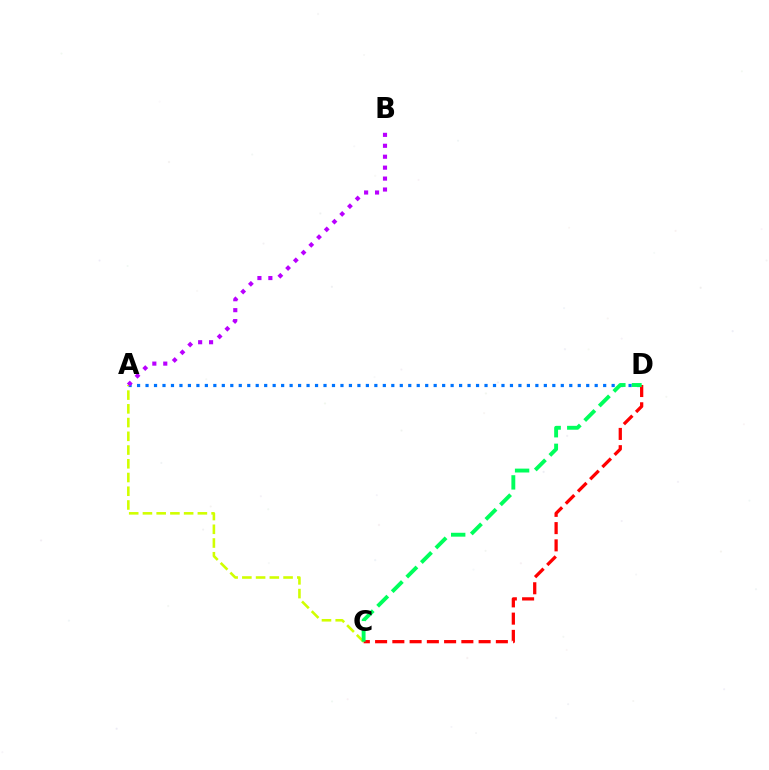{('A', 'D'): [{'color': '#0074ff', 'line_style': 'dotted', 'thickness': 2.3}], ('A', 'C'): [{'color': '#d1ff00', 'line_style': 'dashed', 'thickness': 1.87}], ('A', 'B'): [{'color': '#b900ff', 'line_style': 'dotted', 'thickness': 2.97}], ('C', 'D'): [{'color': '#ff0000', 'line_style': 'dashed', 'thickness': 2.34}, {'color': '#00ff5c', 'line_style': 'dashed', 'thickness': 2.8}]}